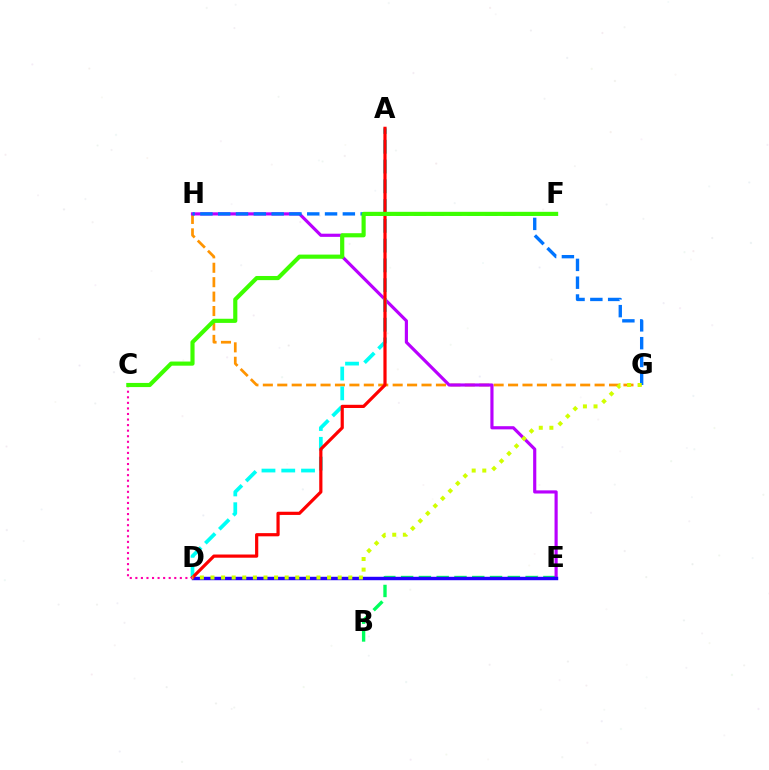{('G', 'H'): [{'color': '#ff9400', 'line_style': 'dashed', 'thickness': 1.96}, {'color': '#0074ff', 'line_style': 'dashed', 'thickness': 2.42}], ('B', 'E'): [{'color': '#00ff5c', 'line_style': 'dashed', 'thickness': 2.42}], ('E', 'H'): [{'color': '#b900ff', 'line_style': 'solid', 'thickness': 2.27}], ('A', 'D'): [{'color': '#00fff6', 'line_style': 'dashed', 'thickness': 2.69}, {'color': '#ff0000', 'line_style': 'solid', 'thickness': 2.3}], ('D', 'E'): [{'color': '#2500ff', 'line_style': 'solid', 'thickness': 2.47}], ('C', 'D'): [{'color': '#ff00ac', 'line_style': 'dotted', 'thickness': 1.51}], ('D', 'G'): [{'color': '#d1ff00', 'line_style': 'dotted', 'thickness': 2.88}], ('C', 'F'): [{'color': '#3dff00', 'line_style': 'solid', 'thickness': 2.98}]}